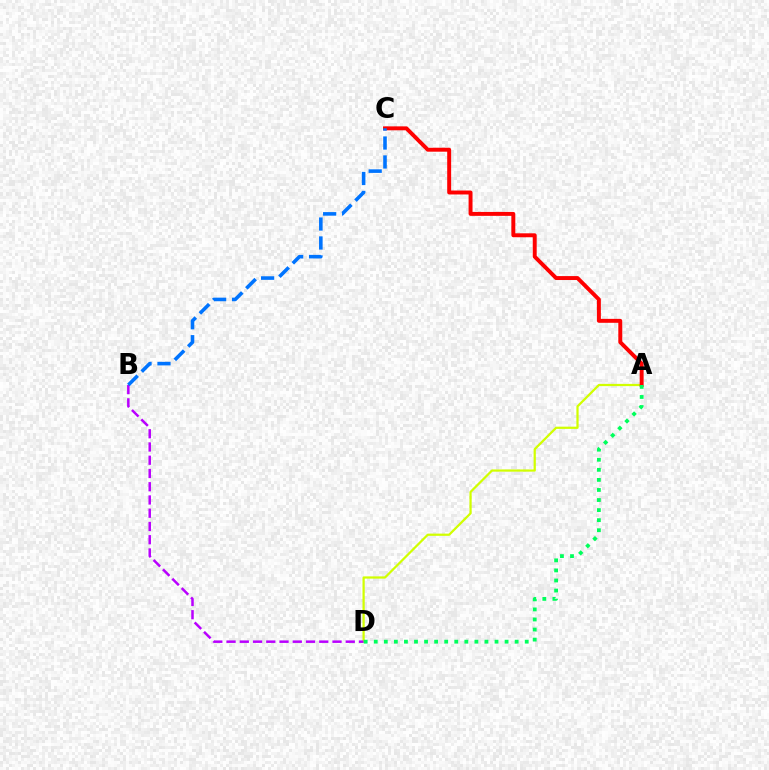{('A', 'D'): [{'color': '#d1ff00', 'line_style': 'solid', 'thickness': 1.61}, {'color': '#00ff5c', 'line_style': 'dotted', 'thickness': 2.73}], ('A', 'C'): [{'color': '#ff0000', 'line_style': 'solid', 'thickness': 2.84}], ('B', 'D'): [{'color': '#b900ff', 'line_style': 'dashed', 'thickness': 1.8}], ('B', 'C'): [{'color': '#0074ff', 'line_style': 'dashed', 'thickness': 2.57}]}